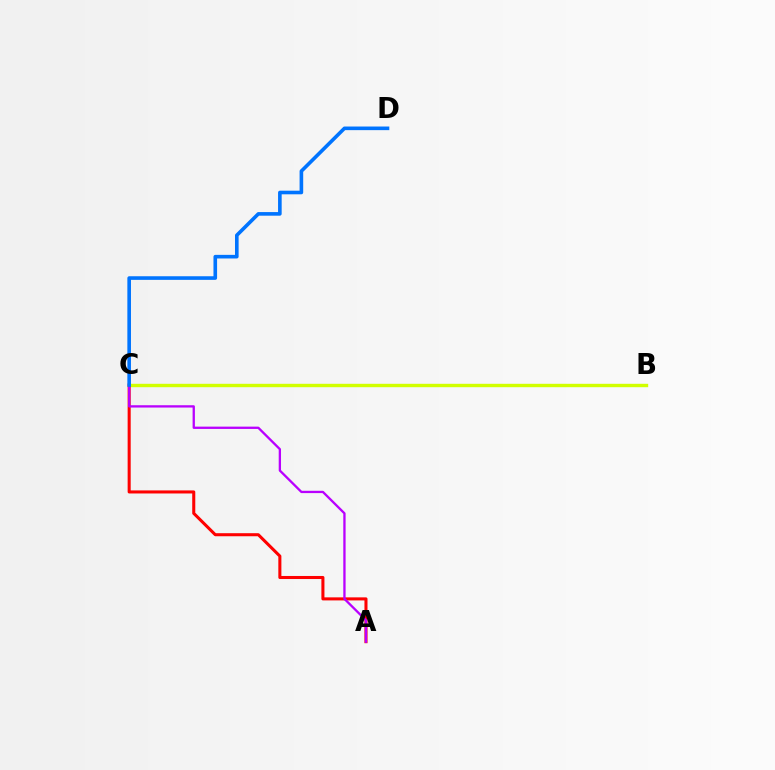{('B', 'C'): [{'color': '#00ff5c', 'line_style': 'dashed', 'thickness': 2.17}, {'color': '#d1ff00', 'line_style': 'solid', 'thickness': 2.44}], ('A', 'C'): [{'color': '#ff0000', 'line_style': 'solid', 'thickness': 2.2}, {'color': '#b900ff', 'line_style': 'solid', 'thickness': 1.66}], ('C', 'D'): [{'color': '#0074ff', 'line_style': 'solid', 'thickness': 2.6}]}